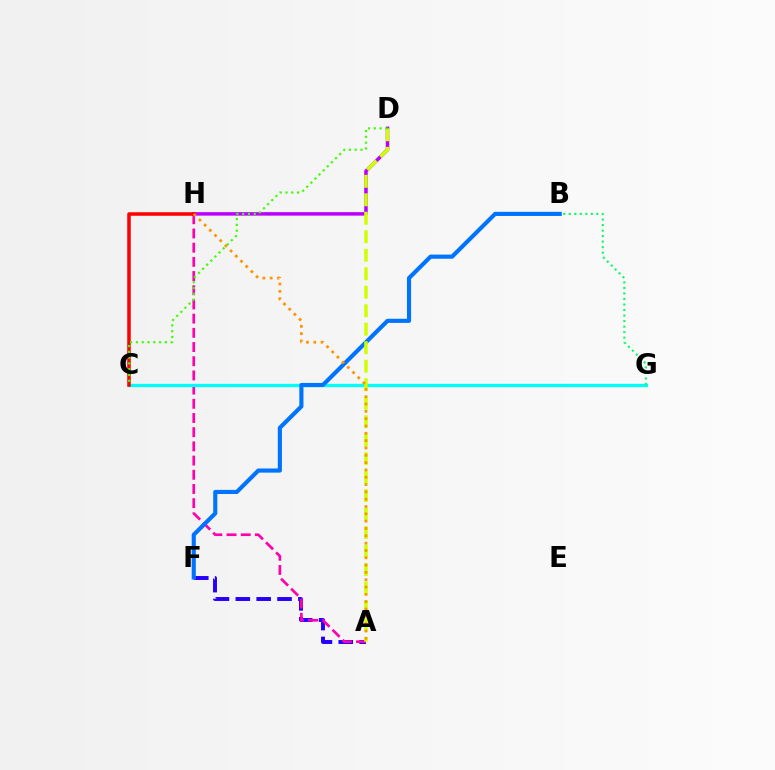{('A', 'F'): [{'color': '#2500ff', 'line_style': 'dashed', 'thickness': 2.83}], ('D', 'H'): [{'color': '#b900ff', 'line_style': 'solid', 'thickness': 2.52}], ('A', 'H'): [{'color': '#ff00ac', 'line_style': 'dashed', 'thickness': 1.93}, {'color': '#ff9400', 'line_style': 'dotted', 'thickness': 1.99}], ('C', 'G'): [{'color': '#00fff6', 'line_style': 'solid', 'thickness': 2.38}], ('B', 'G'): [{'color': '#00ff5c', 'line_style': 'dotted', 'thickness': 1.5}], ('C', 'H'): [{'color': '#ff0000', 'line_style': 'solid', 'thickness': 2.53}], ('B', 'F'): [{'color': '#0074ff', 'line_style': 'solid', 'thickness': 2.98}], ('A', 'D'): [{'color': '#d1ff00', 'line_style': 'dashed', 'thickness': 2.51}], ('C', 'D'): [{'color': '#3dff00', 'line_style': 'dotted', 'thickness': 1.57}]}